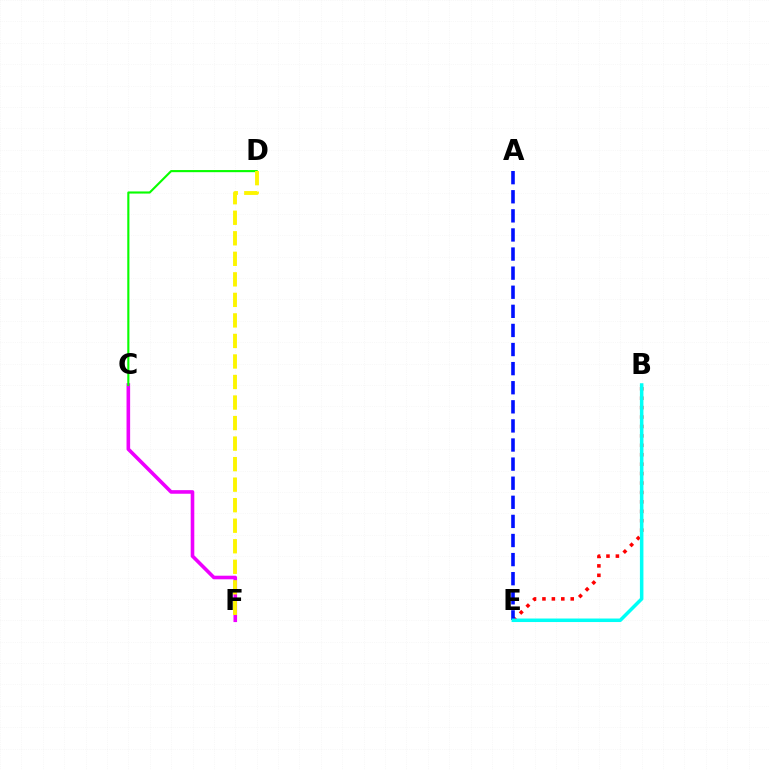{('B', 'E'): [{'color': '#ff0000', 'line_style': 'dotted', 'thickness': 2.56}, {'color': '#00fff6', 'line_style': 'solid', 'thickness': 2.53}], ('A', 'E'): [{'color': '#0010ff', 'line_style': 'dashed', 'thickness': 2.59}], ('C', 'F'): [{'color': '#ee00ff', 'line_style': 'solid', 'thickness': 2.59}], ('C', 'D'): [{'color': '#08ff00', 'line_style': 'solid', 'thickness': 1.53}], ('D', 'F'): [{'color': '#fcf500', 'line_style': 'dashed', 'thickness': 2.79}]}